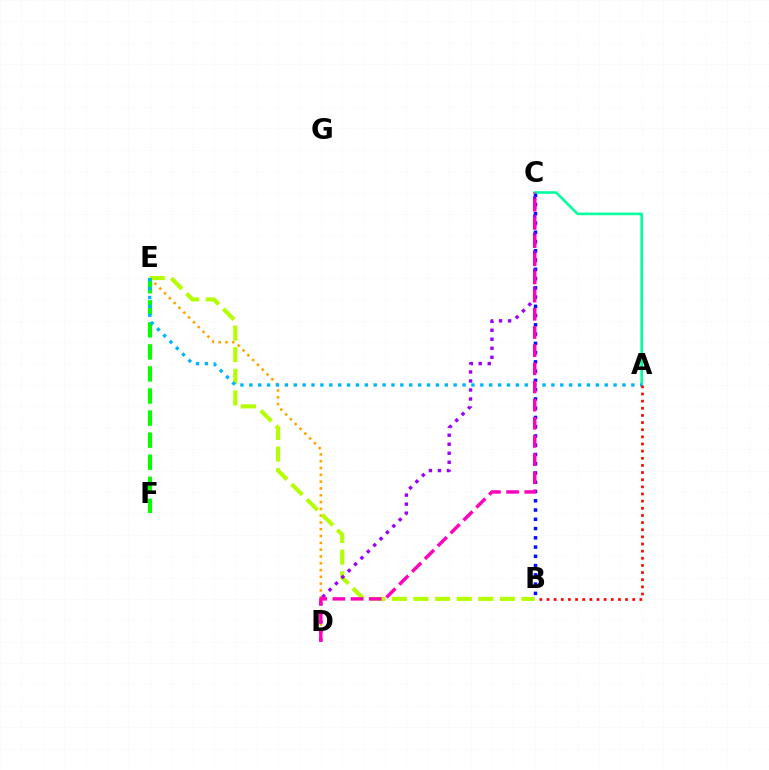{('D', 'E'): [{'color': '#ffa500', 'line_style': 'dotted', 'thickness': 1.85}], ('B', 'E'): [{'color': '#b3ff00', 'line_style': 'dashed', 'thickness': 2.93}], ('B', 'C'): [{'color': '#0010ff', 'line_style': 'dotted', 'thickness': 2.52}], ('A', 'C'): [{'color': '#00ff9d', 'line_style': 'solid', 'thickness': 1.87}], ('C', 'D'): [{'color': '#9b00ff', 'line_style': 'dotted', 'thickness': 2.45}, {'color': '#ff00bd', 'line_style': 'dashed', 'thickness': 2.47}], ('E', 'F'): [{'color': '#08ff00', 'line_style': 'dashed', 'thickness': 3.0}], ('A', 'E'): [{'color': '#00b5ff', 'line_style': 'dotted', 'thickness': 2.41}], ('A', 'B'): [{'color': '#ff0000', 'line_style': 'dotted', 'thickness': 1.94}]}